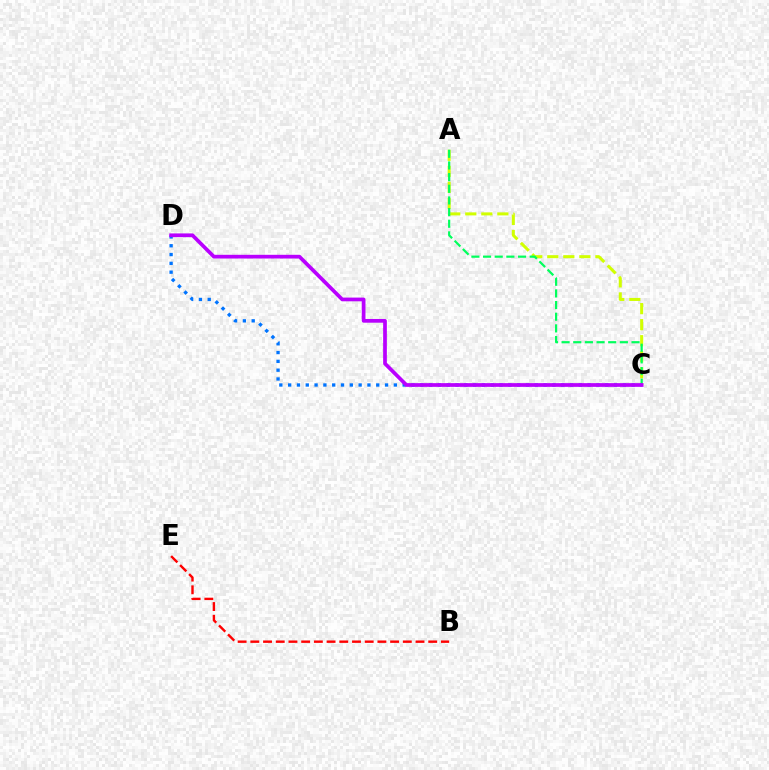{('B', 'E'): [{'color': '#ff0000', 'line_style': 'dashed', 'thickness': 1.73}], ('A', 'C'): [{'color': '#d1ff00', 'line_style': 'dashed', 'thickness': 2.18}, {'color': '#00ff5c', 'line_style': 'dashed', 'thickness': 1.58}], ('C', 'D'): [{'color': '#0074ff', 'line_style': 'dotted', 'thickness': 2.39}, {'color': '#b900ff', 'line_style': 'solid', 'thickness': 2.68}]}